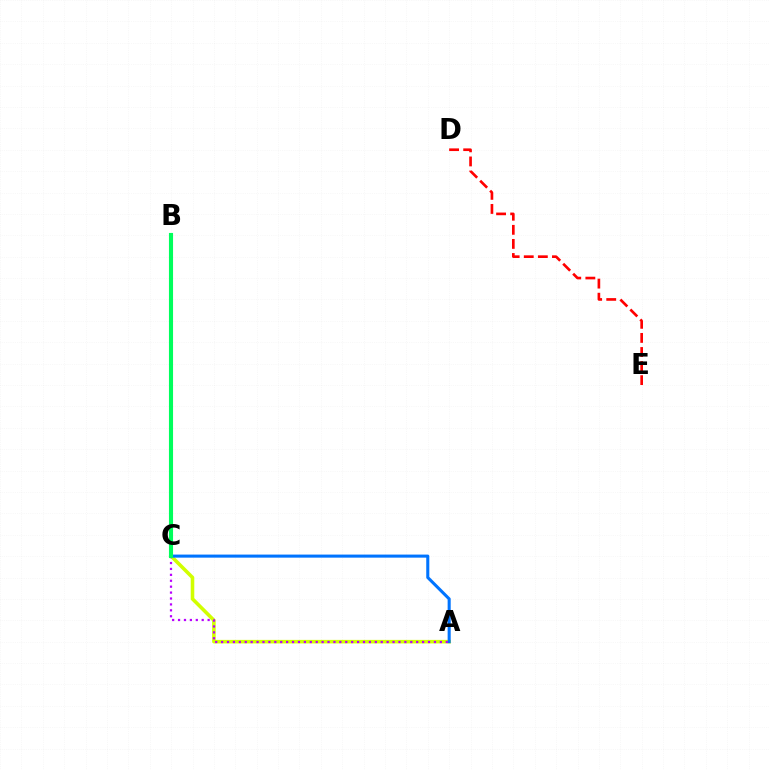{('D', 'E'): [{'color': '#ff0000', 'line_style': 'dashed', 'thickness': 1.91}], ('A', 'C'): [{'color': '#d1ff00', 'line_style': 'solid', 'thickness': 2.57}, {'color': '#0074ff', 'line_style': 'solid', 'thickness': 2.21}, {'color': '#b900ff', 'line_style': 'dotted', 'thickness': 1.61}], ('B', 'C'): [{'color': '#00ff5c', 'line_style': 'solid', 'thickness': 2.95}]}